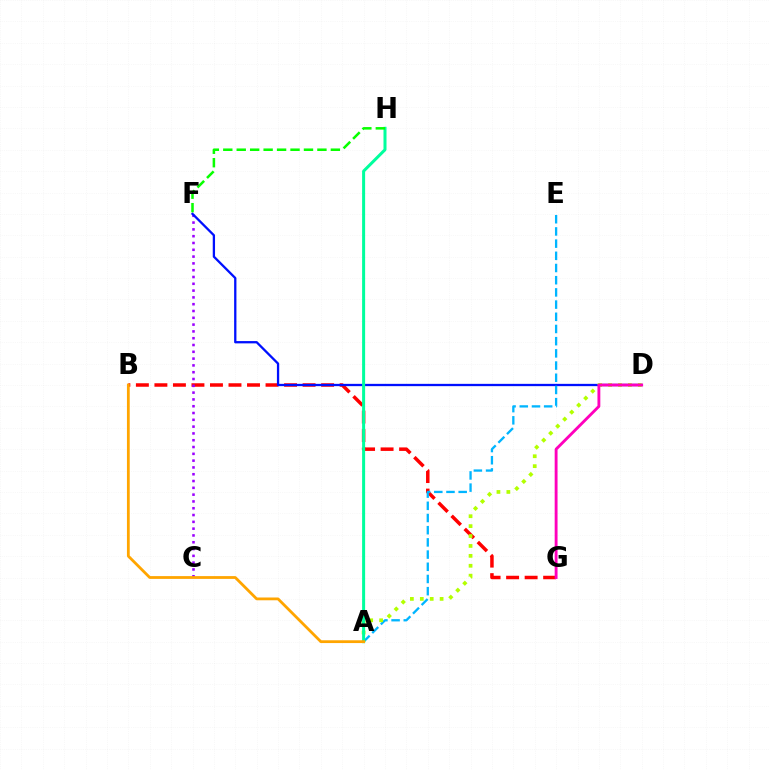{('B', 'G'): [{'color': '#ff0000', 'line_style': 'dashed', 'thickness': 2.52}], ('C', 'F'): [{'color': '#9b00ff', 'line_style': 'dotted', 'thickness': 1.85}], ('D', 'F'): [{'color': '#0010ff', 'line_style': 'solid', 'thickness': 1.65}], ('A', 'E'): [{'color': '#00b5ff', 'line_style': 'dashed', 'thickness': 1.66}], ('A', 'D'): [{'color': '#b3ff00', 'line_style': 'dotted', 'thickness': 2.69}], ('A', 'H'): [{'color': '#00ff9d', 'line_style': 'solid', 'thickness': 2.17}], ('A', 'B'): [{'color': '#ffa500', 'line_style': 'solid', 'thickness': 2.01}], ('D', 'G'): [{'color': '#ff00bd', 'line_style': 'solid', 'thickness': 2.06}], ('F', 'H'): [{'color': '#08ff00', 'line_style': 'dashed', 'thickness': 1.83}]}